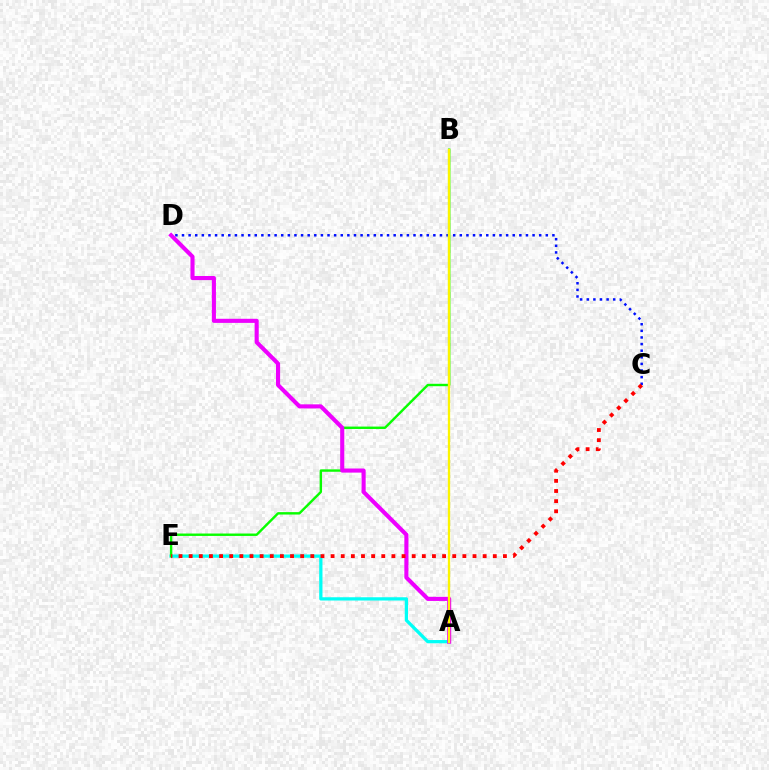{('C', 'D'): [{'color': '#0010ff', 'line_style': 'dotted', 'thickness': 1.8}], ('A', 'E'): [{'color': '#00fff6', 'line_style': 'solid', 'thickness': 2.35}], ('B', 'E'): [{'color': '#08ff00', 'line_style': 'solid', 'thickness': 1.73}], ('A', 'D'): [{'color': '#ee00ff', 'line_style': 'solid', 'thickness': 2.95}], ('C', 'E'): [{'color': '#ff0000', 'line_style': 'dotted', 'thickness': 2.75}], ('A', 'B'): [{'color': '#fcf500', 'line_style': 'solid', 'thickness': 1.67}]}